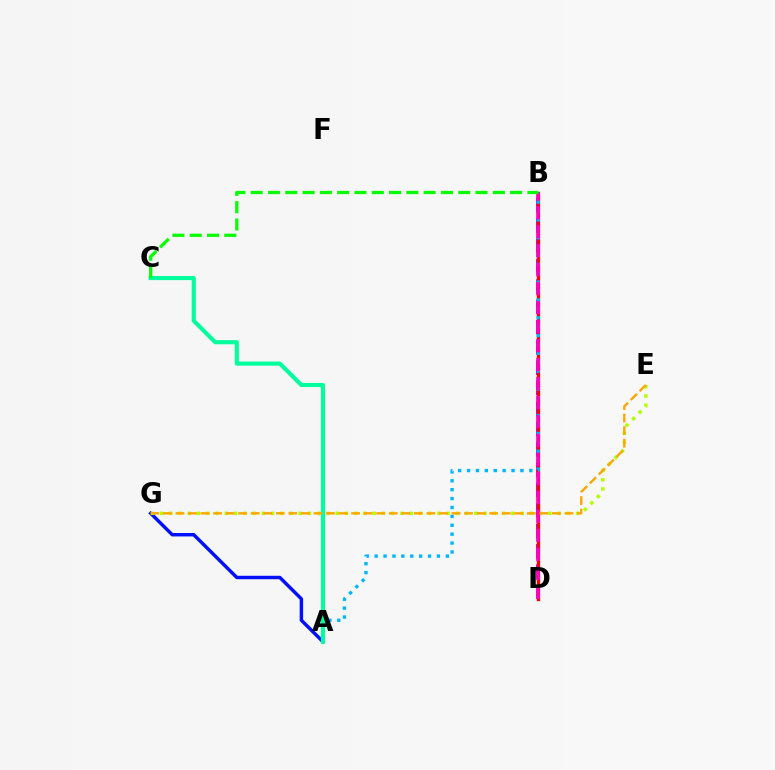{('A', 'G'): [{'color': '#0010ff', 'line_style': 'solid', 'thickness': 2.48}], ('E', 'G'): [{'color': '#b3ff00', 'line_style': 'dotted', 'thickness': 2.51}, {'color': '#ffa500', 'line_style': 'dashed', 'thickness': 1.7}], ('B', 'D'): [{'color': '#9b00ff', 'line_style': 'dashed', 'thickness': 2.77}, {'color': '#ff0000', 'line_style': 'solid', 'thickness': 2.39}, {'color': '#ff00bd', 'line_style': 'dashed', 'thickness': 2.58}], ('A', 'B'): [{'color': '#00b5ff', 'line_style': 'dotted', 'thickness': 2.42}], ('A', 'C'): [{'color': '#00ff9d', 'line_style': 'solid', 'thickness': 2.97}], ('B', 'C'): [{'color': '#08ff00', 'line_style': 'dashed', 'thickness': 2.35}]}